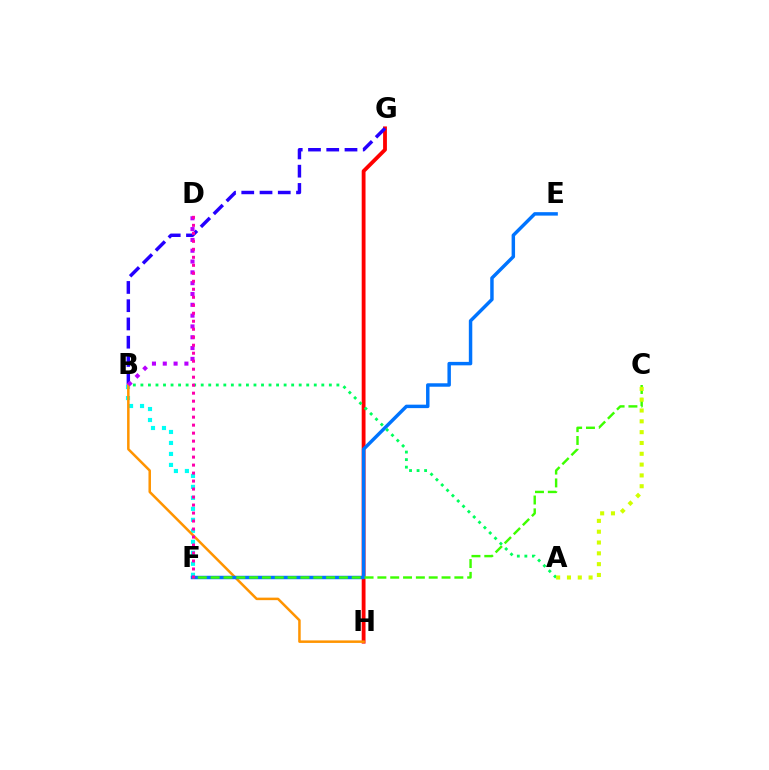{('G', 'H'): [{'color': '#ff0000', 'line_style': 'solid', 'thickness': 2.75}], ('B', 'F'): [{'color': '#00fff6', 'line_style': 'dotted', 'thickness': 2.99}], ('B', 'G'): [{'color': '#2500ff', 'line_style': 'dashed', 'thickness': 2.48}], ('B', 'H'): [{'color': '#ff9400', 'line_style': 'solid', 'thickness': 1.81}], ('E', 'F'): [{'color': '#0074ff', 'line_style': 'solid', 'thickness': 2.49}], ('A', 'B'): [{'color': '#00ff5c', 'line_style': 'dotted', 'thickness': 2.05}], ('C', 'F'): [{'color': '#3dff00', 'line_style': 'dashed', 'thickness': 1.74}], ('B', 'D'): [{'color': '#b900ff', 'line_style': 'dotted', 'thickness': 2.94}], ('D', 'F'): [{'color': '#ff00ac', 'line_style': 'dotted', 'thickness': 2.17}], ('A', 'C'): [{'color': '#d1ff00', 'line_style': 'dotted', 'thickness': 2.94}]}